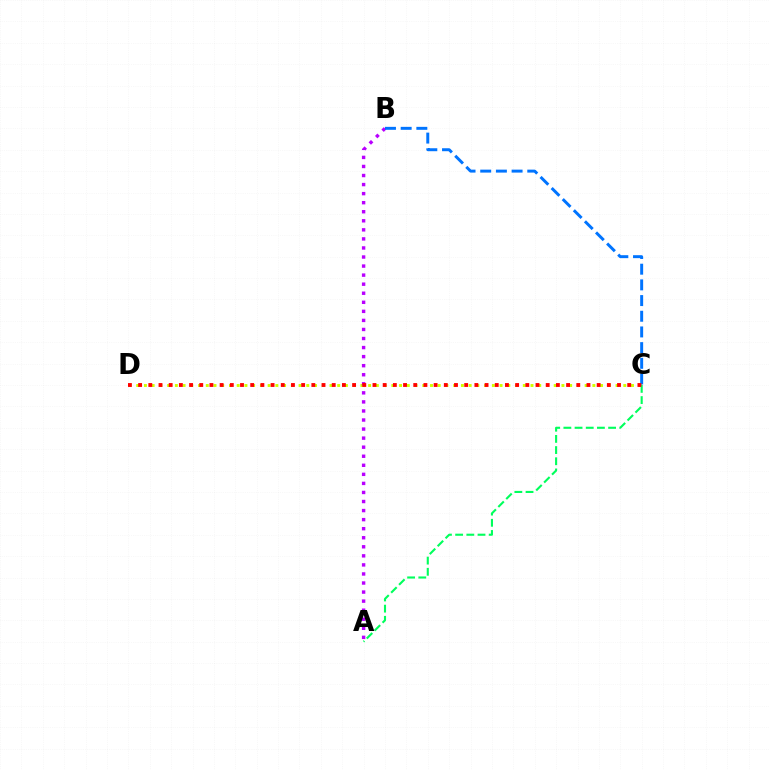{('C', 'D'): [{'color': '#d1ff00', 'line_style': 'dotted', 'thickness': 2.1}, {'color': '#ff0000', 'line_style': 'dotted', 'thickness': 2.77}], ('A', 'B'): [{'color': '#b900ff', 'line_style': 'dotted', 'thickness': 2.46}], ('A', 'C'): [{'color': '#00ff5c', 'line_style': 'dashed', 'thickness': 1.52}], ('B', 'C'): [{'color': '#0074ff', 'line_style': 'dashed', 'thickness': 2.13}]}